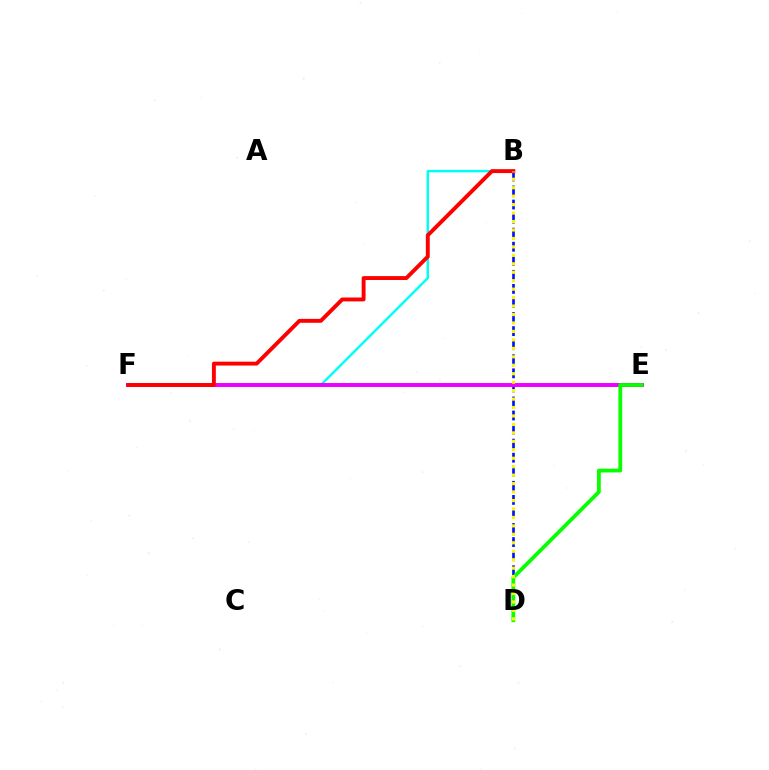{('B', 'D'): [{'color': '#0010ff', 'line_style': 'dashed', 'thickness': 1.91}, {'color': '#fcf500', 'line_style': 'dotted', 'thickness': 2.3}], ('B', 'F'): [{'color': '#00fff6', 'line_style': 'solid', 'thickness': 1.78}, {'color': '#ff0000', 'line_style': 'solid', 'thickness': 2.81}], ('E', 'F'): [{'color': '#ee00ff', 'line_style': 'solid', 'thickness': 2.85}], ('D', 'E'): [{'color': '#08ff00', 'line_style': 'solid', 'thickness': 2.72}]}